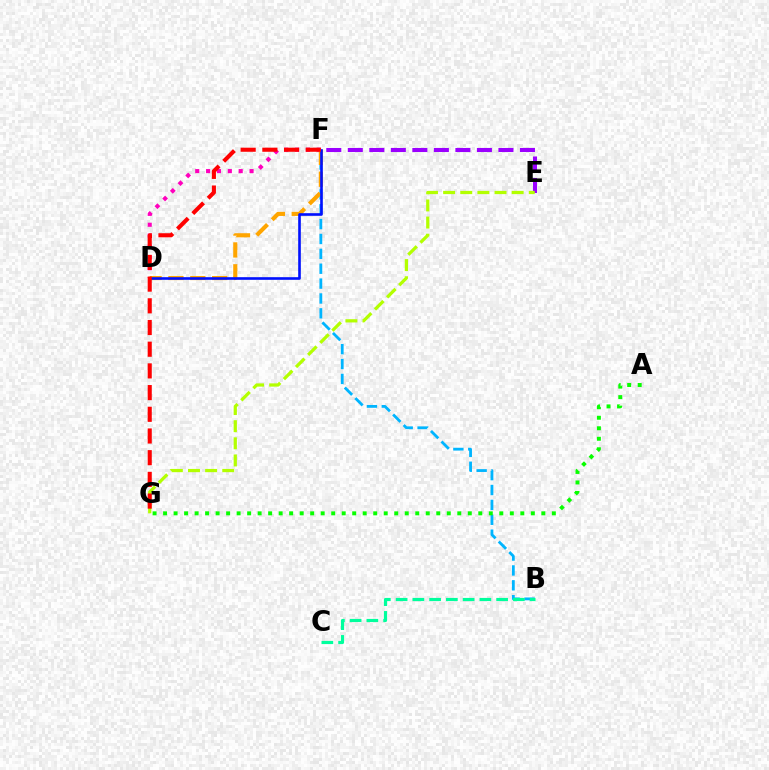{('D', 'F'): [{'color': '#ff00bd', 'line_style': 'dotted', 'thickness': 2.95}, {'color': '#ffa500', 'line_style': 'dashed', 'thickness': 2.97}, {'color': '#0010ff', 'line_style': 'solid', 'thickness': 1.89}], ('E', 'F'): [{'color': '#9b00ff', 'line_style': 'dashed', 'thickness': 2.92}], ('E', 'G'): [{'color': '#b3ff00', 'line_style': 'dashed', 'thickness': 2.33}], ('B', 'F'): [{'color': '#00b5ff', 'line_style': 'dashed', 'thickness': 2.02}], ('A', 'G'): [{'color': '#08ff00', 'line_style': 'dotted', 'thickness': 2.85}], ('B', 'C'): [{'color': '#00ff9d', 'line_style': 'dashed', 'thickness': 2.28}], ('F', 'G'): [{'color': '#ff0000', 'line_style': 'dashed', 'thickness': 2.95}]}